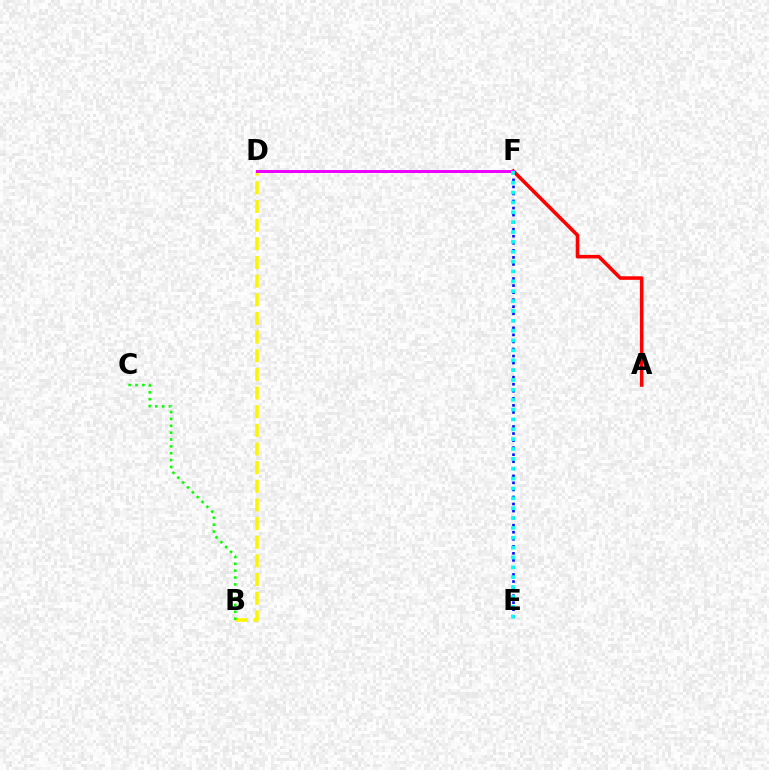{('B', 'D'): [{'color': '#fcf500', 'line_style': 'dashed', 'thickness': 2.53}], ('A', 'F'): [{'color': '#ff0000', 'line_style': 'solid', 'thickness': 2.56}], ('E', 'F'): [{'color': '#0010ff', 'line_style': 'dotted', 'thickness': 1.91}, {'color': '#00fff6', 'line_style': 'dotted', 'thickness': 2.68}], ('B', 'C'): [{'color': '#08ff00', 'line_style': 'dotted', 'thickness': 1.86}], ('D', 'F'): [{'color': '#ee00ff', 'line_style': 'solid', 'thickness': 2.15}]}